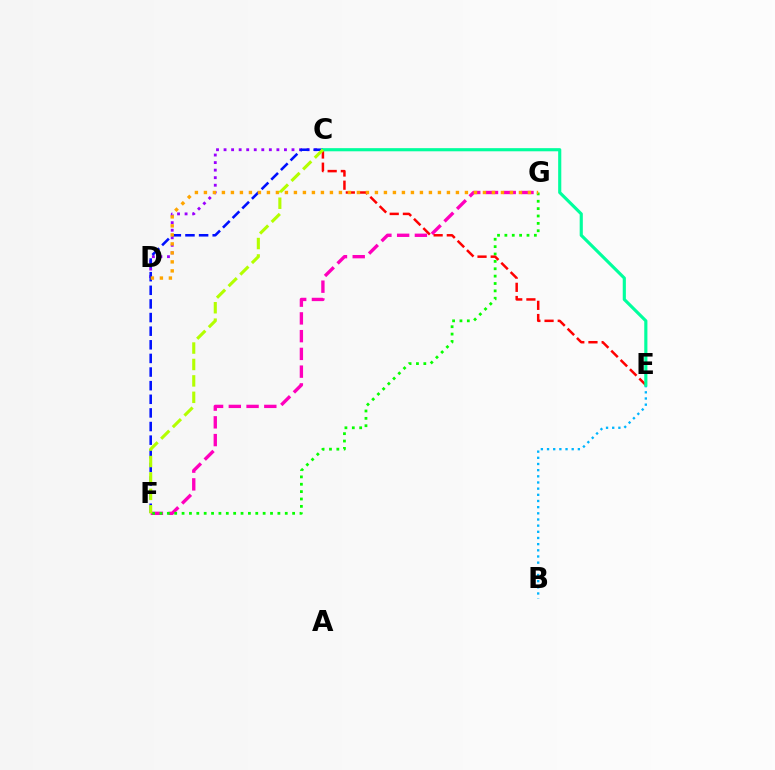{('B', 'E'): [{'color': '#00b5ff', 'line_style': 'dotted', 'thickness': 1.68}], ('C', 'D'): [{'color': '#9b00ff', 'line_style': 'dotted', 'thickness': 2.05}], ('F', 'G'): [{'color': '#ff00bd', 'line_style': 'dashed', 'thickness': 2.41}, {'color': '#08ff00', 'line_style': 'dotted', 'thickness': 2.0}], ('C', 'E'): [{'color': '#ff0000', 'line_style': 'dashed', 'thickness': 1.79}, {'color': '#00ff9d', 'line_style': 'solid', 'thickness': 2.26}], ('C', 'F'): [{'color': '#0010ff', 'line_style': 'dashed', 'thickness': 1.85}, {'color': '#b3ff00', 'line_style': 'dashed', 'thickness': 2.23}], ('D', 'G'): [{'color': '#ffa500', 'line_style': 'dotted', 'thickness': 2.45}]}